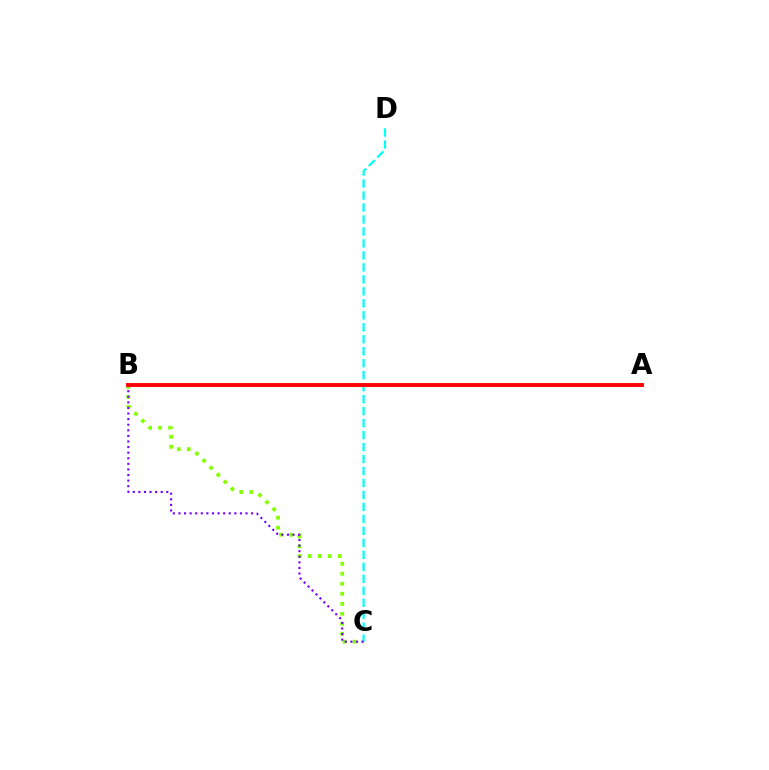{('C', 'D'): [{'color': '#00fff6', 'line_style': 'dashed', 'thickness': 1.63}], ('B', 'C'): [{'color': '#84ff00', 'line_style': 'dotted', 'thickness': 2.72}, {'color': '#7200ff', 'line_style': 'dotted', 'thickness': 1.52}], ('A', 'B'): [{'color': '#ff0000', 'line_style': 'solid', 'thickness': 2.8}]}